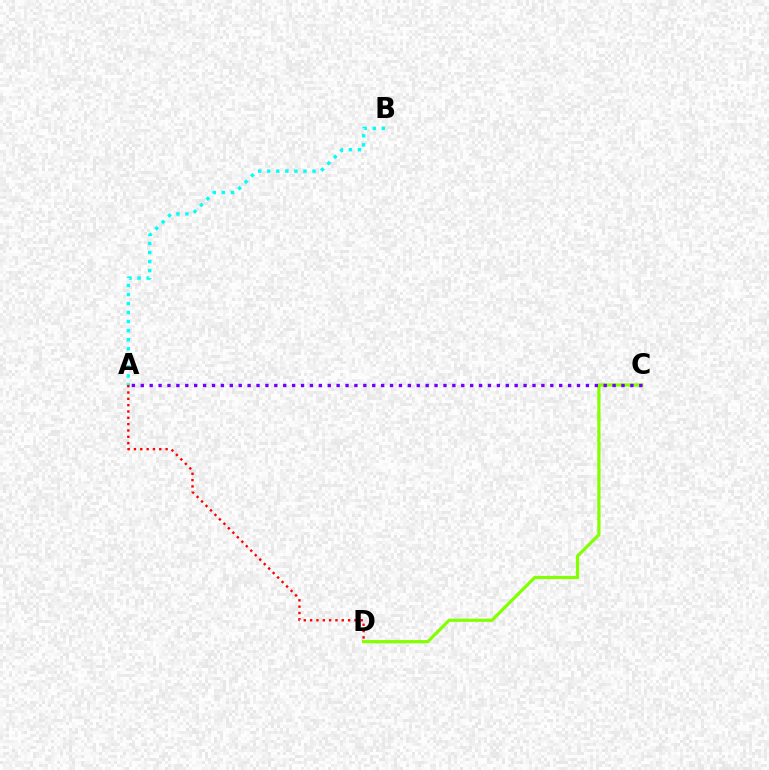{('C', 'D'): [{'color': '#84ff00', 'line_style': 'solid', 'thickness': 2.31}], ('A', 'D'): [{'color': '#ff0000', 'line_style': 'dotted', 'thickness': 1.72}], ('A', 'C'): [{'color': '#7200ff', 'line_style': 'dotted', 'thickness': 2.42}], ('A', 'B'): [{'color': '#00fff6', 'line_style': 'dotted', 'thickness': 2.46}]}